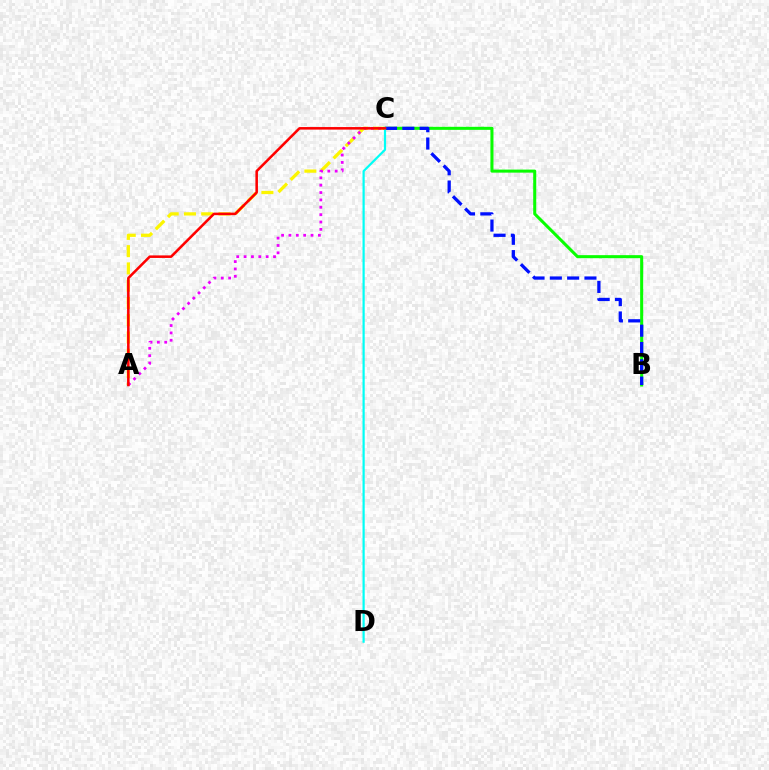{('A', 'C'): [{'color': '#fcf500', 'line_style': 'dashed', 'thickness': 2.35}, {'color': '#ee00ff', 'line_style': 'dotted', 'thickness': 2.0}, {'color': '#ff0000', 'line_style': 'solid', 'thickness': 1.83}], ('B', 'C'): [{'color': '#08ff00', 'line_style': 'solid', 'thickness': 2.19}, {'color': '#0010ff', 'line_style': 'dashed', 'thickness': 2.35}], ('C', 'D'): [{'color': '#00fff6', 'line_style': 'solid', 'thickness': 1.58}]}